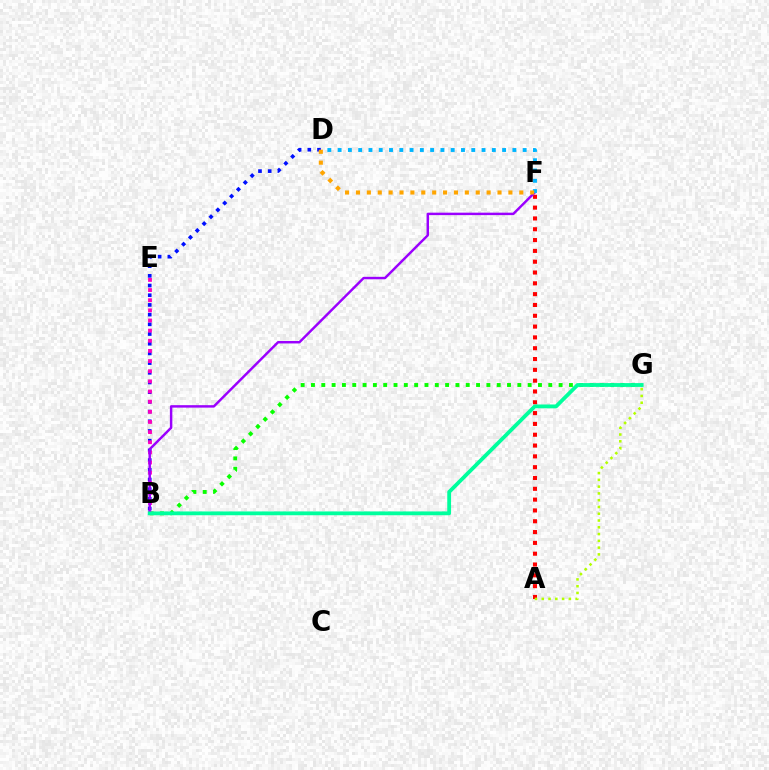{('B', 'D'): [{'color': '#0010ff', 'line_style': 'dotted', 'thickness': 2.63}], ('B', 'G'): [{'color': '#08ff00', 'line_style': 'dotted', 'thickness': 2.8}, {'color': '#00ff9d', 'line_style': 'solid', 'thickness': 2.74}], ('B', 'E'): [{'color': '#ff00bd', 'line_style': 'dotted', 'thickness': 2.76}], ('A', 'F'): [{'color': '#ff0000', 'line_style': 'dotted', 'thickness': 2.94}], ('A', 'G'): [{'color': '#b3ff00', 'line_style': 'dotted', 'thickness': 1.84}], ('B', 'F'): [{'color': '#9b00ff', 'line_style': 'solid', 'thickness': 1.77}], ('D', 'F'): [{'color': '#00b5ff', 'line_style': 'dotted', 'thickness': 2.79}, {'color': '#ffa500', 'line_style': 'dotted', 'thickness': 2.96}]}